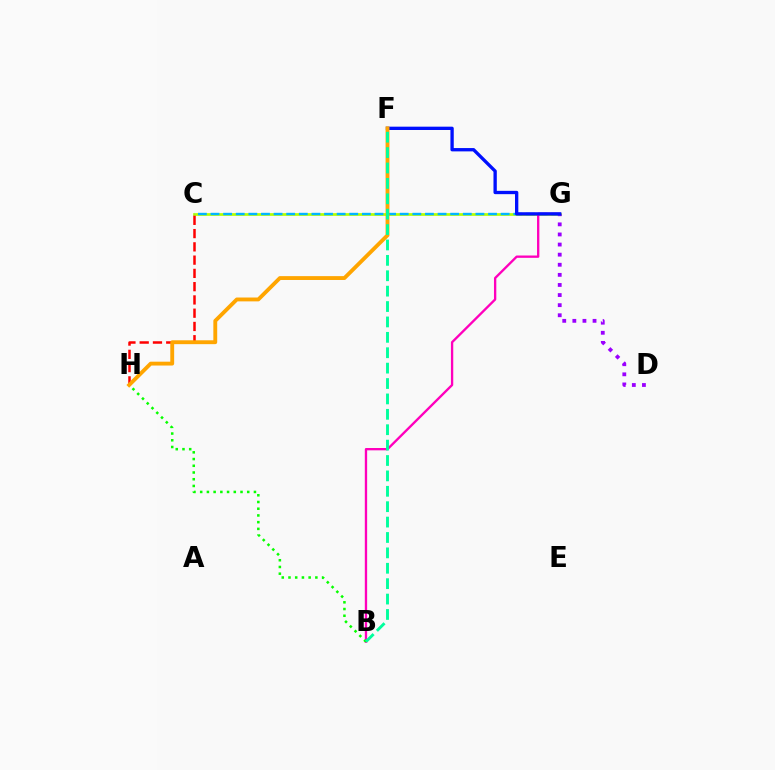{('C', 'G'): [{'color': '#b3ff00', 'line_style': 'solid', 'thickness': 1.95}, {'color': '#00b5ff', 'line_style': 'dashed', 'thickness': 1.71}], ('D', 'G'): [{'color': '#9b00ff', 'line_style': 'dotted', 'thickness': 2.74}], ('B', 'G'): [{'color': '#ff00bd', 'line_style': 'solid', 'thickness': 1.68}], ('C', 'H'): [{'color': '#ff0000', 'line_style': 'dashed', 'thickness': 1.8}], ('B', 'H'): [{'color': '#08ff00', 'line_style': 'dotted', 'thickness': 1.83}], ('F', 'G'): [{'color': '#0010ff', 'line_style': 'solid', 'thickness': 2.39}], ('F', 'H'): [{'color': '#ffa500', 'line_style': 'solid', 'thickness': 2.78}], ('B', 'F'): [{'color': '#00ff9d', 'line_style': 'dashed', 'thickness': 2.09}]}